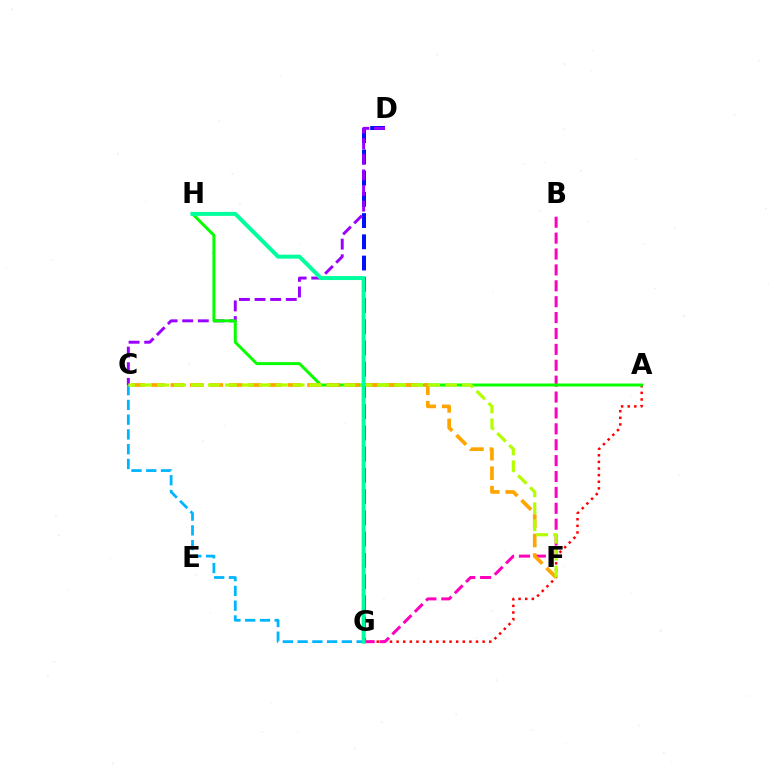{('D', 'G'): [{'color': '#0010ff', 'line_style': 'dashed', 'thickness': 2.88}], ('A', 'G'): [{'color': '#ff0000', 'line_style': 'dotted', 'thickness': 1.8}], ('B', 'G'): [{'color': '#ff00bd', 'line_style': 'dashed', 'thickness': 2.16}], ('C', 'G'): [{'color': '#00b5ff', 'line_style': 'dashed', 'thickness': 2.01}], ('C', 'D'): [{'color': '#9b00ff', 'line_style': 'dashed', 'thickness': 2.12}], ('A', 'H'): [{'color': '#08ff00', 'line_style': 'solid', 'thickness': 2.15}], ('C', 'F'): [{'color': '#ffa500', 'line_style': 'dashed', 'thickness': 2.65}, {'color': '#b3ff00', 'line_style': 'dashed', 'thickness': 2.3}], ('G', 'H'): [{'color': '#00ff9d', 'line_style': 'solid', 'thickness': 2.86}]}